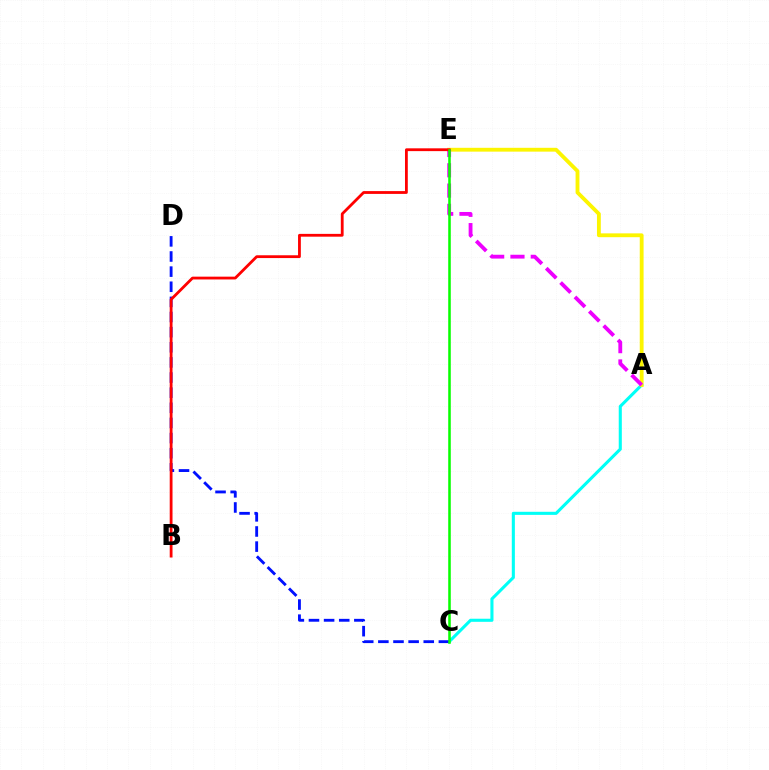{('A', 'C'): [{'color': '#00fff6', 'line_style': 'solid', 'thickness': 2.22}], ('C', 'D'): [{'color': '#0010ff', 'line_style': 'dashed', 'thickness': 2.06}], ('A', 'E'): [{'color': '#fcf500', 'line_style': 'solid', 'thickness': 2.76}, {'color': '#ee00ff', 'line_style': 'dashed', 'thickness': 2.76}], ('B', 'E'): [{'color': '#ff0000', 'line_style': 'solid', 'thickness': 2.02}], ('C', 'E'): [{'color': '#08ff00', 'line_style': 'solid', 'thickness': 1.84}]}